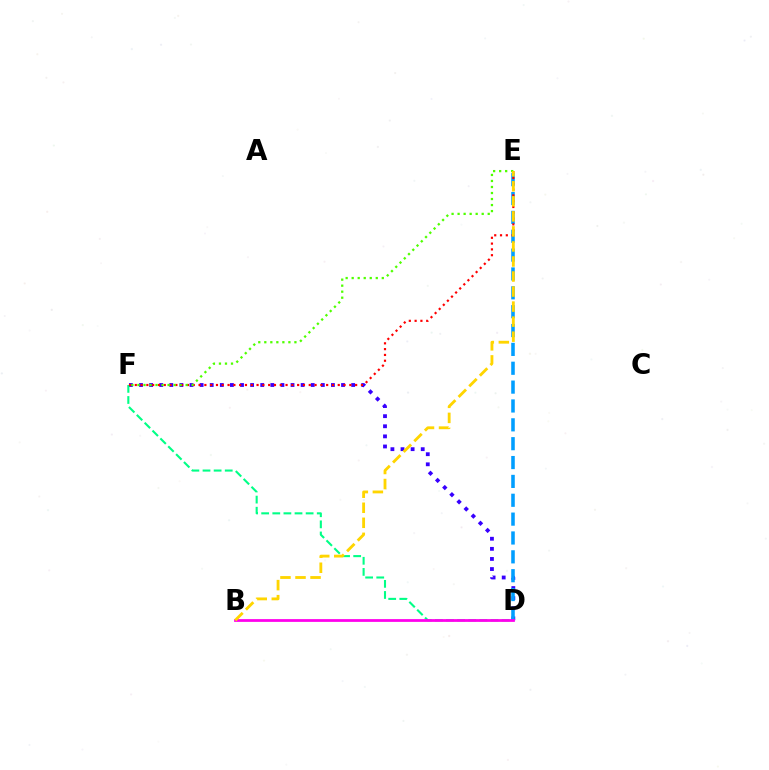{('D', 'F'): [{'color': '#3700ff', 'line_style': 'dotted', 'thickness': 2.74}, {'color': '#00ff86', 'line_style': 'dashed', 'thickness': 1.51}], ('D', 'E'): [{'color': '#009eff', 'line_style': 'dashed', 'thickness': 2.56}], ('E', 'F'): [{'color': '#ff0000', 'line_style': 'dotted', 'thickness': 1.58}, {'color': '#4fff00', 'line_style': 'dotted', 'thickness': 1.64}], ('B', 'D'): [{'color': '#ff00ed', 'line_style': 'solid', 'thickness': 1.99}], ('B', 'E'): [{'color': '#ffd500', 'line_style': 'dashed', 'thickness': 2.04}]}